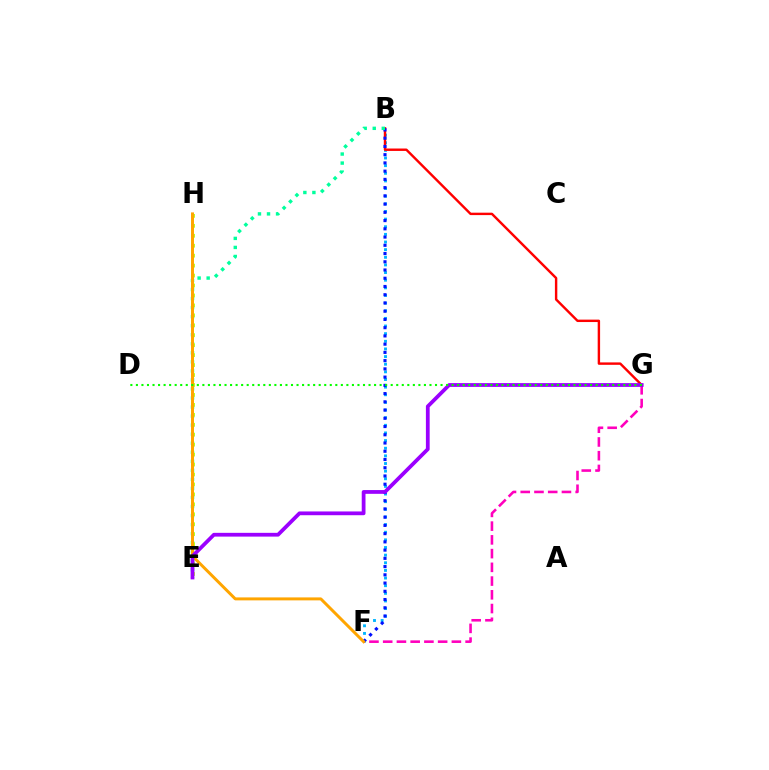{('B', 'F'): [{'color': '#00b5ff', 'line_style': 'dotted', 'thickness': 2.07}, {'color': '#0010ff', 'line_style': 'dotted', 'thickness': 2.24}], ('F', 'G'): [{'color': '#ff00bd', 'line_style': 'dashed', 'thickness': 1.87}], ('B', 'G'): [{'color': '#ff0000', 'line_style': 'solid', 'thickness': 1.74}], ('B', 'E'): [{'color': '#00ff9d', 'line_style': 'dotted', 'thickness': 2.46}], ('E', 'H'): [{'color': '#b3ff00', 'line_style': 'dotted', 'thickness': 2.7}], ('F', 'H'): [{'color': '#ffa500', 'line_style': 'solid', 'thickness': 2.14}], ('E', 'G'): [{'color': '#9b00ff', 'line_style': 'solid', 'thickness': 2.71}], ('D', 'G'): [{'color': '#08ff00', 'line_style': 'dotted', 'thickness': 1.5}]}